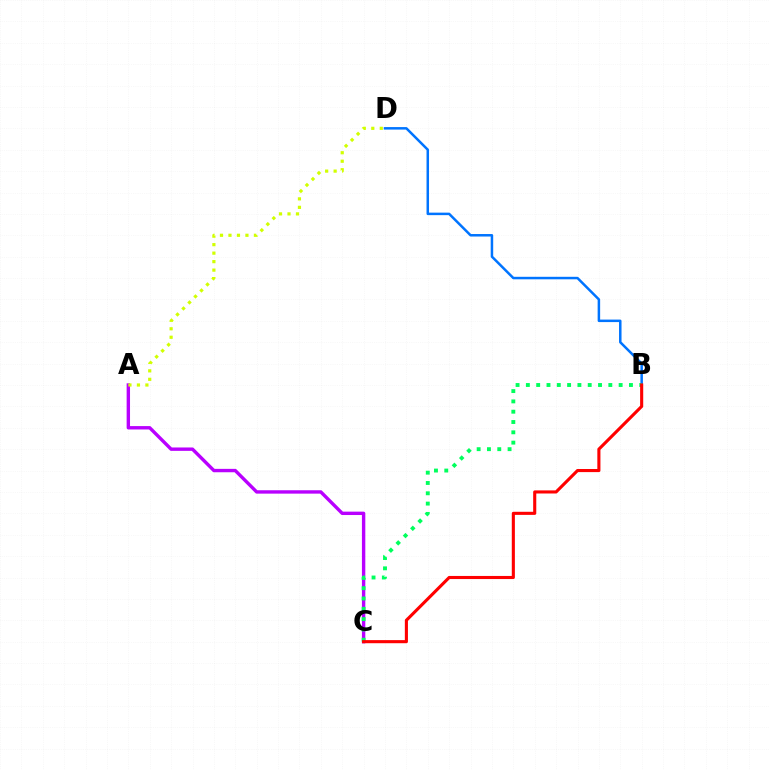{('B', 'D'): [{'color': '#0074ff', 'line_style': 'solid', 'thickness': 1.8}], ('A', 'C'): [{'color': '#b900ff', 'line_style': 'solid', 'thickness': 2.44}], ('A', 'D'): [{'color': '#d1ff00', 'line_style': 'dotted', 'thickness': 2.31}], ('B', 'C'): [{'color': '#00ff5c', 'line_style': 'dotted', 'thickness': 2.8}, {'color': '#ff0000', 'line_style': 'solid', 'thickness': 2.23}]}